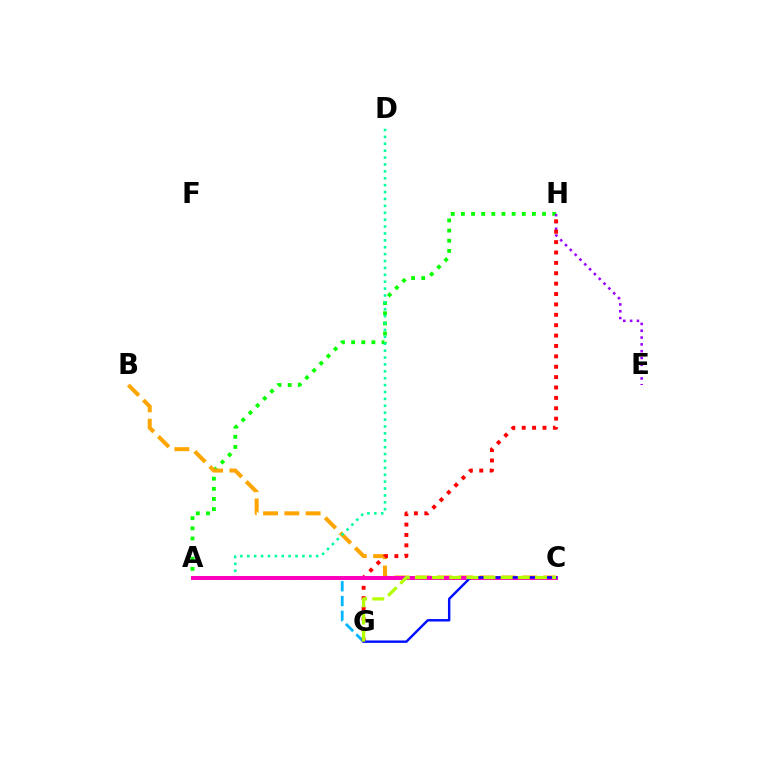{('A', 'G'): [{'color': '#00b5ff', 'line_style': 'dashed', 'thickness': 2.01}], ('A', 'H'): [{'color': '#08ff00', 'line_style': 'dotted', 'thickness': 2.76}], ('E', 'H'): [{'color': '#9b00ff', 'line_style': 'dotted', 'thickness': 1.85}], ('B', 'C'): [{'color': '#ffa500', 'line_style': 'dashed', 'thickness': 2.89}], ('G', 'H'): [{'color': '#ff0000', 'line_style': 'dotted', 'thickness': 2.82}], ('A', 'D'): [{'color': '#00ff9d', 'line_style': 'dotted', 'thickness': 1.87}], ('A', 'C'): [{'color': '#ff00bd', 'line_style': 'solid', 'thickness': 2.86}], ('C', 'G'): [{'color': '#0010ff', 'line_style': 'solid', 'thickness': 1.75}, {'color': '#b3ff00', 'line_style': 'dashed', 'thickness': 2.33}]}